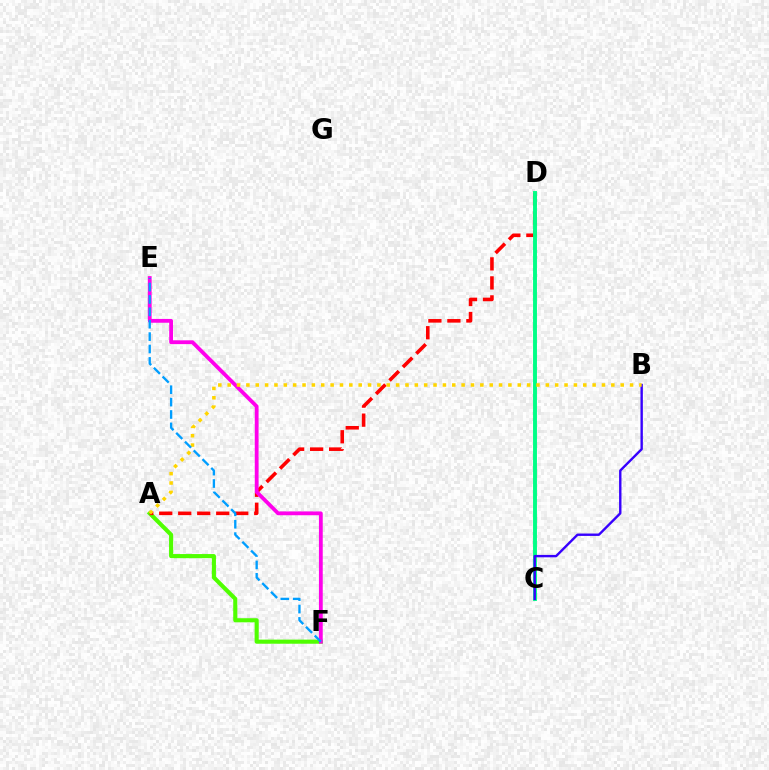{('A', 'F'): [{'color': '#4fff00', 'line_style': 'solid', 'thickness': 2.96}], ('A', 'D'): [{'color': '#ff0000', 'line_style': 'dashed', 'thickness': 2.58}], ('C', 'D'): [{'color': '#00ff86', 'line_style': 'solid', 'thickness': 2.81}], ('E', 'F'): [{'color': '#ff00ed', 'line_style': 'solid', 'thickness': 2.74}, {'color': '#009eff', 'line_style': 'dashed', 'thickness': 1.68}], ('B', 'C'): [{'color': '#3700ff', 'line_style': 'solid', 'thickness': 1.72}], ('A', 'B'): [{'color': '#ffd500', 'line_style': 'dotted', 'thickness': 2.54}]}